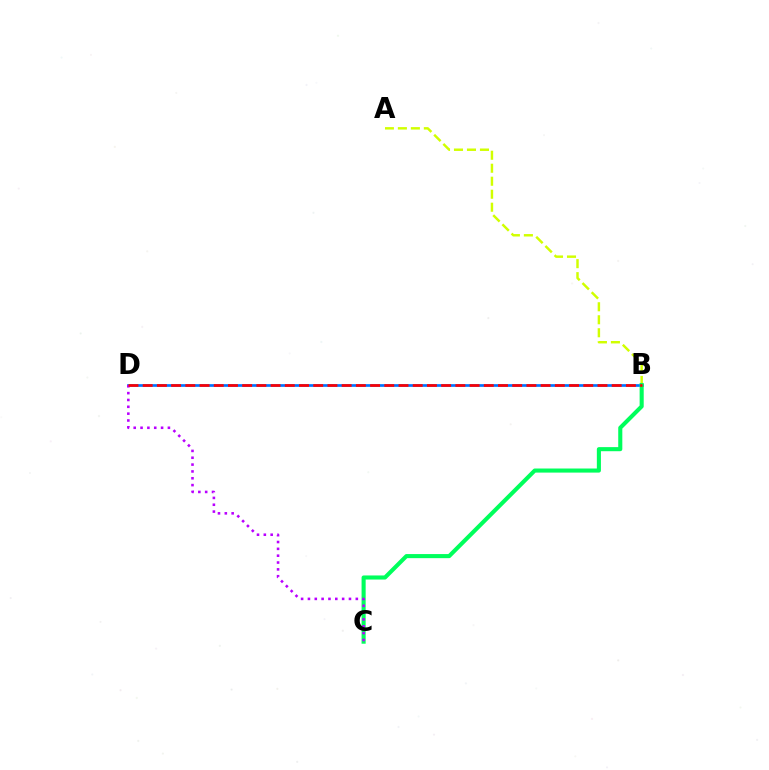{('A', 'B'): [{'color': '#d1ff00', 'line_style': 'dashed', 'thickness': 1.77}], ('B', 'D'): [{'color': '#0074ff', 'line_style': 'solid', 'thickness': 1.94}, {'color': '#ff0000', 'line_style': 'dashed', 'thickness': 1.93}], ('B', 'C'): [{'color': '#00ff5c', 'line_style': 'solid', 'thickness': 2.94}], ('C', 'D'): [{'color': '#b900ff', 'line_style': 'dotted', 'thickness': 1.86}]}